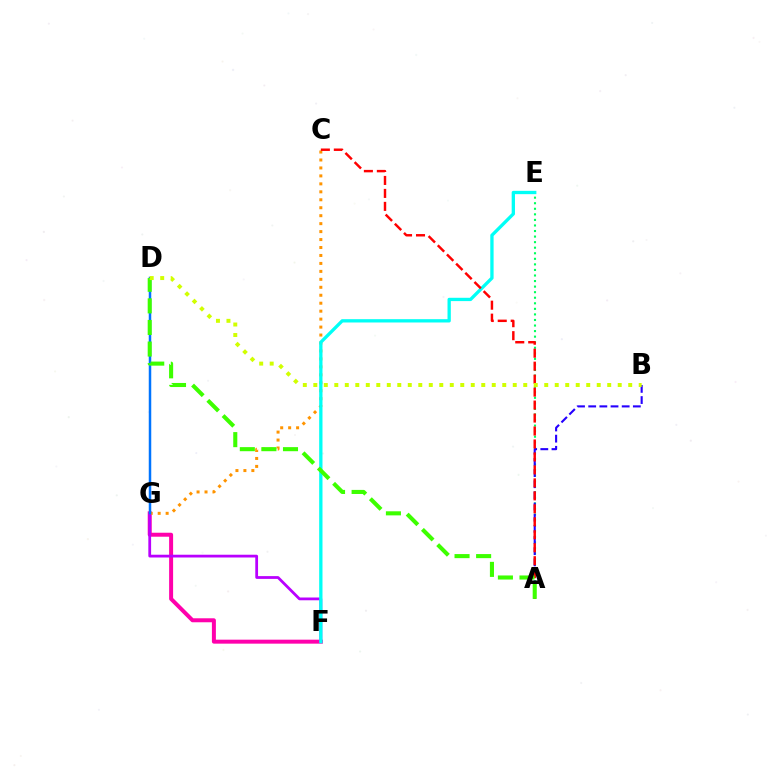{('F', 'G'): [{'color': '#ff00ac', 'line_style': 'solid', 'thickness': 2.87}, {'color': '#b900ff', 'line_style': 'solid', 'thickness': 1.99}], ('A', 'E'): [{'color': '#00ff5c', 'line_style': 'dotted', 'thickness': 1.51}], ('C', 'G'): [{'color': '#ff9400', 'line_style': 'dotted', 'thickness': 2.16}], ('A', 'B'): [{'color': '#2500ff', 'line_style': 'dashed', 'thickness': 1.52}], ('D', 'G'): [{'color': '#0074ff', 'line_style': 'solid', 'thickness': 1.8}], ('E', 'F'): [{'color': '#00fff6', 'line_style': 'solid', 'thickness': 2.38}], ('A', 'C'): [{'color': '#ff0000', 'line_style': 'dashed', 'thickness': 1.76}], ('A', 'D'): [{'color': '#3dff00', 'line_style': 'dashed', 'thickness': 2.93}], ('B', 'D'): [{'color': '#d1ff00', 'line_style': 'dotted', 'thickness': 2.85}]}